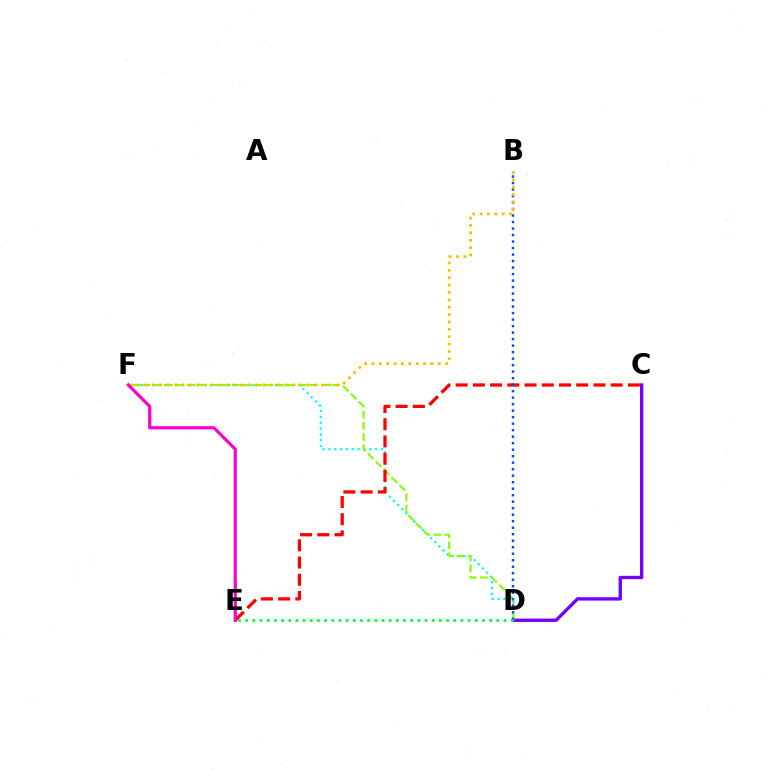{('C', 'D'): [{'color': '#7200ff', 'line_style': 'solid', 'thickness': 2.41}], ('D', 'F'): [{'color': '#00fff6', 'line_style': 'dotted', 'thickness': 1.59}, {'color': '#84ff00', 'line_style': 'dashed', 'thickness': 1.52}], ('C', 'E'): [{'color': '#ff0000', 'line_style': 'dashed', 'thickness': 2.34}], ('B', 'D'): [{'color': '#004bff', 'line_style': 'dotted', 'thickness': 1.77}], ('B', 'F'): [{'color': '#ffbd00', 'line_style': 'dotted', 'thickness': 2.0}], ('D', 'E'): [{'color': '#00ff39', 'line_style': 'dotted', 'thickness': 1.95}], ('E', 'F'): [{'color': '#ff00cf', 'line_style': 'solid', 'thickness': 2.31}]}